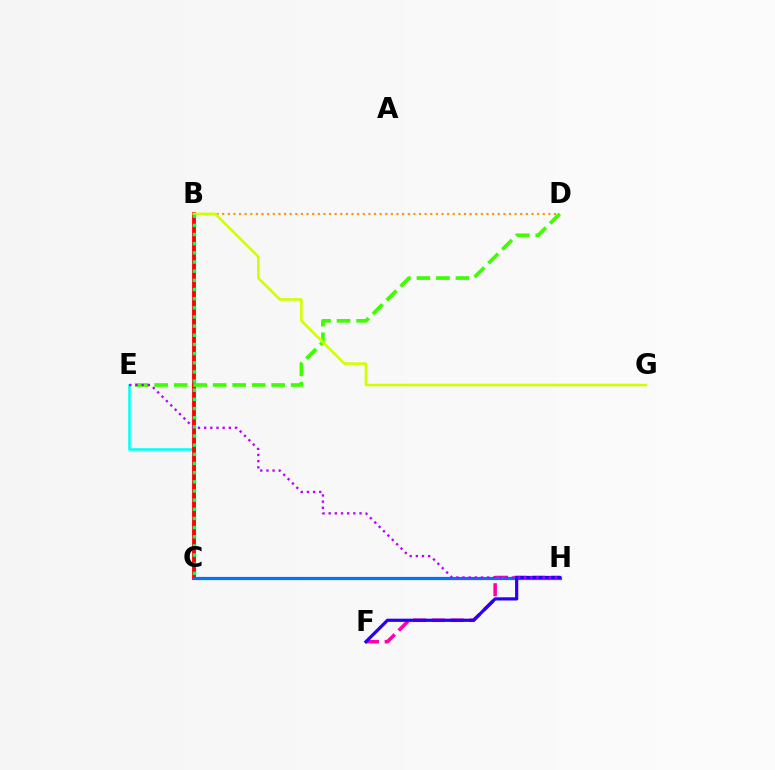{('B', 'D'): [{'color': '#ff9400', 'line_style': 'dotted', 'thickness': 1.53}], ('C', 'E'): [{'color': '#00fff6', 'line_style': 'solid', 'thickness': 1.84}], ('F', 'H'): [{'color': '#ff00ac', 'line_style': 'dashed', 'thickness': 2.54}, {'color': '#2500ff', 'line_style': 'solid', 'thickness': 2.31}], ('B', 'C'): [{'color': '#ff0000', 'line_style': 'solid', 'thickness': 2.78}, {'color': '#00ff5c', 'line_style': 'dotted', 'thickness': 2.49}], ('C', 'H'): [{'color': '#0074ff', 'line_style': 'solid', 'thickness': 2.32}], ('D', 'E'): [{'color': '#3dff00', 'line_style': 'dashed', 'thickness': 2.65}], ('B', 'G'): [{'color': '#d1ff00', 'line_style': 'solid', 'thickness': 1.87}], ('E', 'H'): [{'color': '#b900ff', 'line_style': 'dotted', 'thickness': 1.68}]}